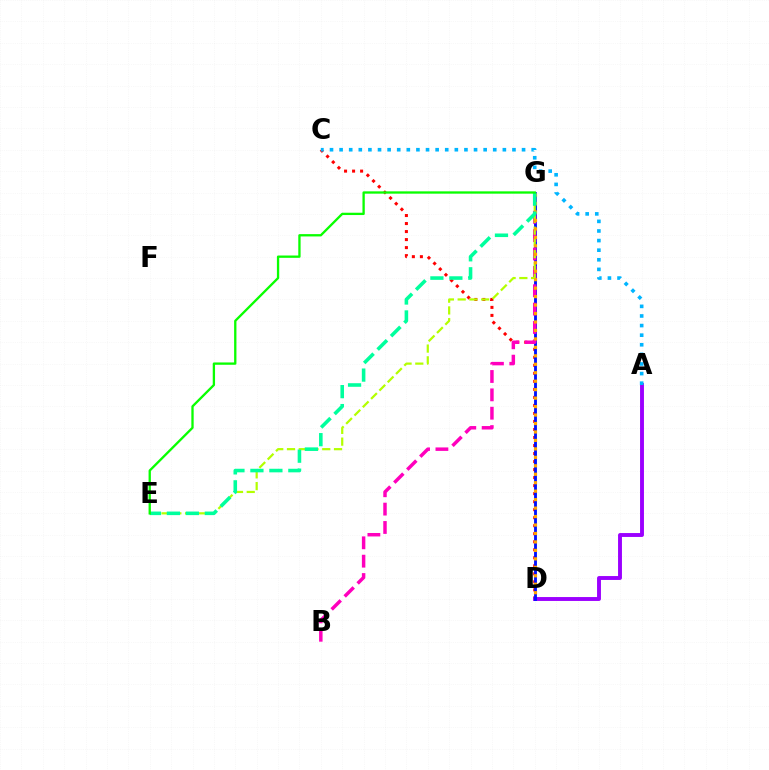{('C', 'D'): [{'color': '#ff0000', 'line_style': 'dotted', 'thickness': 2.18}], ('A', 'D'): [{'color': '#9b00ff', 'line_style': 'solid', 'thickness': 2.81}], ('D', 'G'): [{'color': '#0010ff', 'line_style': 'solid', 'thickness': 2.05}, {'color': '#ffa500', 'line_style': 'dotted', 'thickness': 2.3}], ('B', 'G'): [{'color': '#ff00bd', 'line_style': 'dashed', 'thickness': 2.49}], ('A', 'C'): [{'color': '#00b5ff', 'line_style': 'dotted', 'thickness': 2.61}], ('E', 'G'): [{'color': '#b3ff00', 'line_style': 'dashed', 'thickness': 1.6}, {'color': '#00ff9d', 'line_style': 'dashed', 'thickness': 2.58}, {'color': '#08ff00', 'line_style': 'solid', 'thickness': 1.67}]}